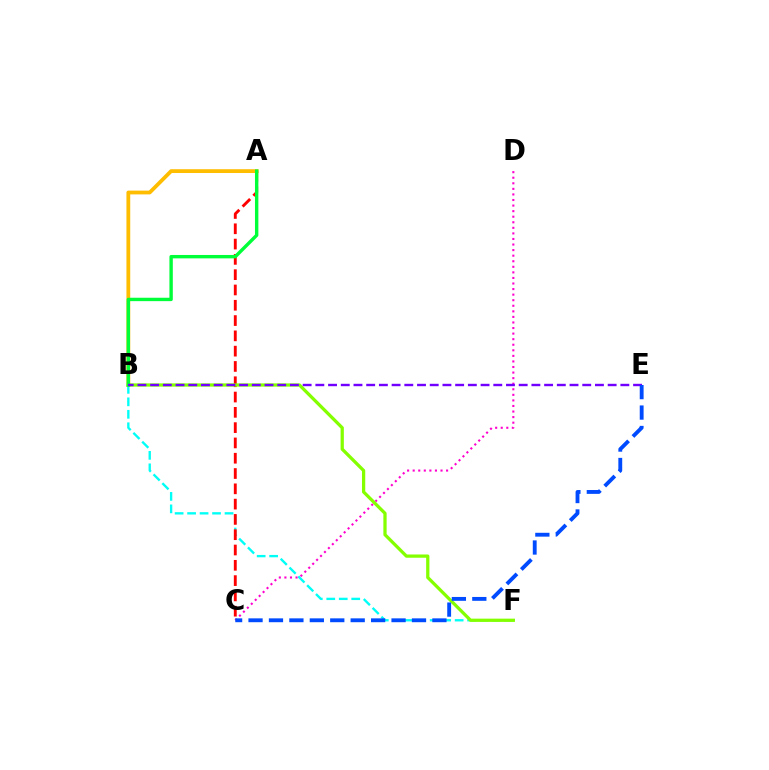{('A', 'B'): [{'color': '#ffbd00', 'line_style': 'solid', 'thickness': 2.73}, {'color': '#00ff39', 'line_style': 'solid', 'thickness': 2.44}], ('B', 'F'): [{'color': '#00fff6', 'line_style': 'dashed', 'thickness': 1.69}, {'color': '#84ff00', 'line_style': 'solid', 'thickness': 2.35}], ('C', 'D'): [{'color': '#ff00cf', 'line_style': 'dotted', 'thickness': 1.51}], ('A', 'C'): [{'color': '#ff0000', 'line_style': 'dashed', 'thickness': 2.08}], ('B', 'E'): [{'color': '#7200ff', 'line_style': 'dashed', 'thickness': 1.73}], ('C', 'E'): [{'color': '#004bff', 'line_style': 'dashed', 'thickness': 2.78}]}